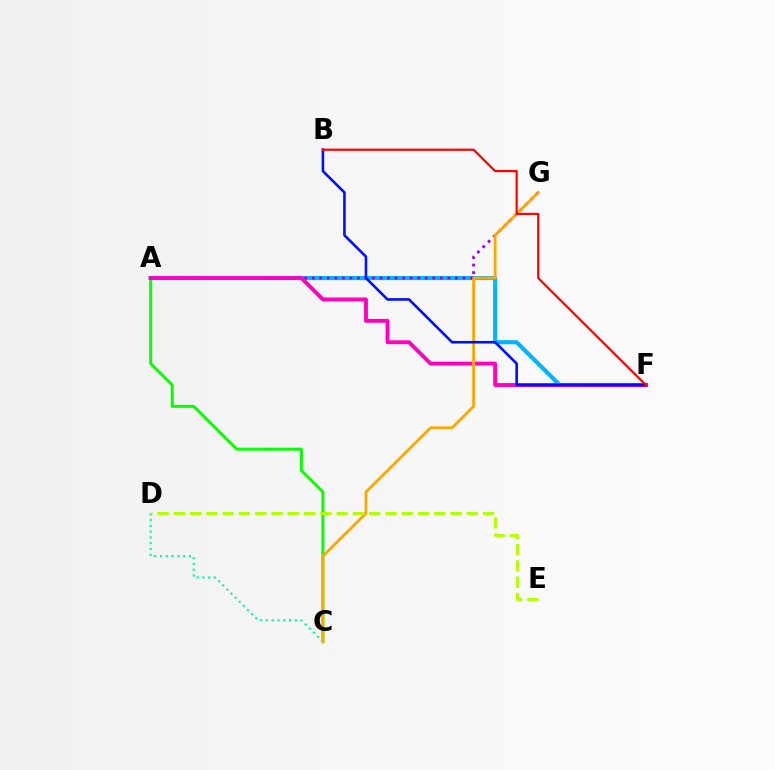{('A', 'F'): [{'color': '#00b5ff', 'line_style': 'solid', 'thickness': 2.96}, {'color': '#ff00bd', 'line_style': 'solid', 'thickness': 2.8}], ('A', 'C'): [{'color': '#08ff00', 'line_style': 'solid', 'thickness': 2.15}], ('A', 'G'): [{'color': '#9b00ff', 'line_style': 'dotted', 'thickness': 2.05}], ('C', 'D'): [{'color': '#00ff9d', 'line_style': 'dotted', 'thickness': 1.58}], ('C', 'G'): [{'color': '#ffa500', 'line_style': 'solid', 'thickness': 2.02}], ('D', 'E'): [{'color': '#b3ff00', 'line_style': 'dashed', 'thickness': 2.21}], ('B', 'F'): [{'color': '#0010ff', 'line_style': 'solid', 'thickness': 1.88}, {'color': '#ff0000', 'line_style': 'solid', 'thickness': 1.57}]}